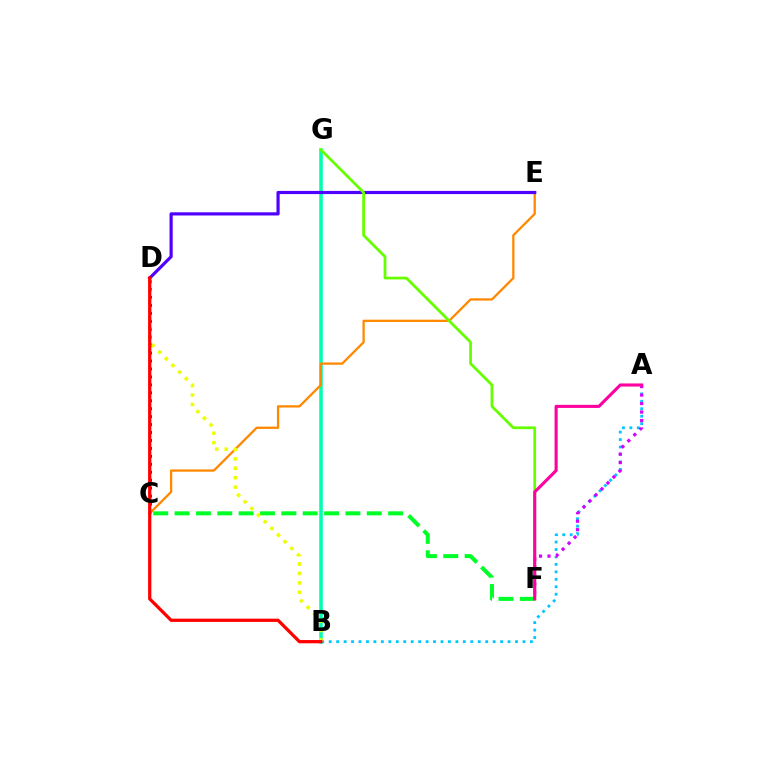{('B', 'G'): [{'color': '#00ffaf', 'line_style': 'solid', 'thickness': 2.55}], ('C', 'D'): [{'color': '#003fff', 'line_style': 'dotted', 'thickness': 2.16}], ('C', 'F'): [{'color': '#00ff27', 'line_style': 'dashed', 'thickness': 2.9}], ('A', 'B'): [{'color': '#00c7ff', 'line_style': 'dotted', 'thickness': 2.02}], ('C', 'E'): [{'color': '#ff8800', 'line_style': 'solid', 'thickness': 1.65}], ('B', 'D'): [{'color': '#eeff00', 'line_style': 'dotted', 'thickness': 2.56}, {'color': '#ff0000', 'line_style': 'solid', 'thickness': 2.34}], ('A', 'F'): [{'color': '#d600ff', 'line_style': 'dotted', 'thickness': 2.3}, {'color': '#ff00a0', 'line_style': 'solid', 'thickness': 2.22}], ('D', 'E'): [{'color': '#4f00ff', 'line_style': 'solid', 'thickness': 2.29}], ('F', 'G'): [{'color': '#66ff00', 'line_style': 'solid', 'thickness': 1.99}]}